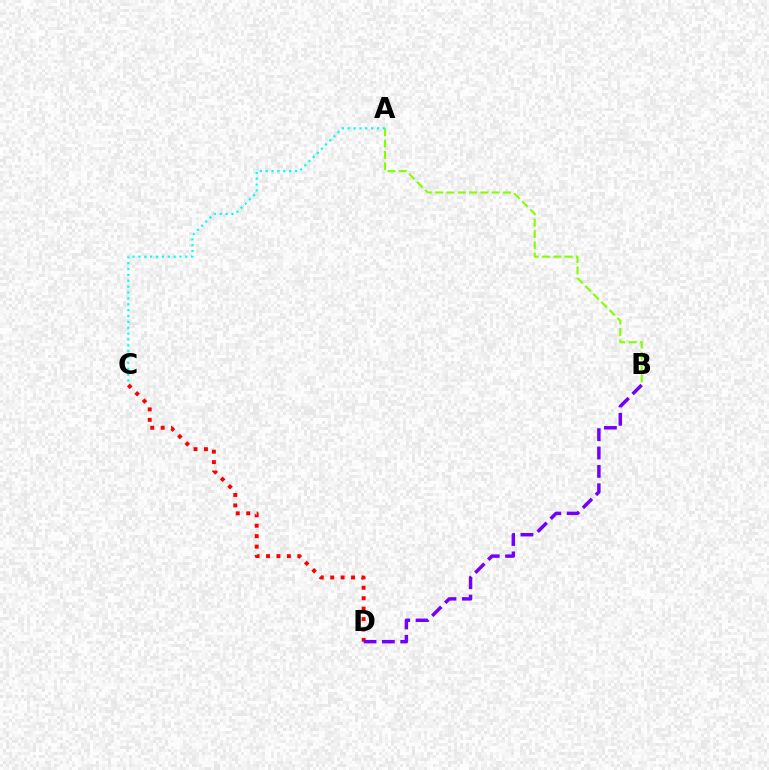{('C', 'D'): [{'color': '#ff0000', 'line_style': 'dotted', 'thickness': 2.83}], ('A', 'B'): [{'color': '#84ff00', 'line_style': 'dashed', 'thickness': 1.54}], ('A', 'C'): [{'color': '#00fff6', 'line_style': 'dotted', 'thickness': 1.59}], ('B', 'D'): [{'color': '#7200ff', 'line_style': 'dashed', 'thickness': 2.5}]}